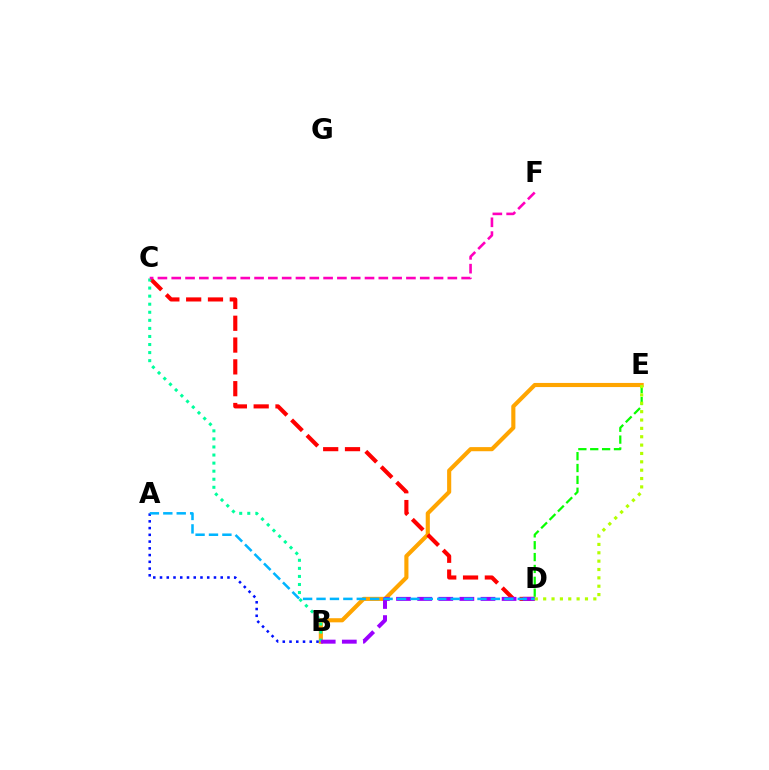{('B', 'E'): [{'color': '#ffa500', 'line_style': 'solid', 'thickness': 2.96}], ('C', 'D'): [{'color': '#ff0000', 'line_style': 'dashed', 'thickness': 2.96}], ('D', 'E'): [{'color': '#08ff00', 'line_style': 'dashed', 'thickness': 1.61}, {'color': '#b3ff00', 'line_style': 'dotted', 'thickness': 2.27}], ('B', 'C'): [{'color': '#00ff9d', 'line_style': 'dotted', 'thickness': 2.19}], ('C', 'F'): [{'color': '#ff00bd', 'line_style': 'dashed', 'thickness': 1.88}], ('A', 'B'): [{'color': '#0010ff', 'line_style': 'dotted', 'thickness': 1.83}], ('B', 'D'): [{'color': '#9b00ff', 'line_style': 'dashed', 'thickness': 2.87}], ('A', 'D'): [{'color': '#00b5ff', 'line_style': 'dashed', 'thickness': 1.82}]}